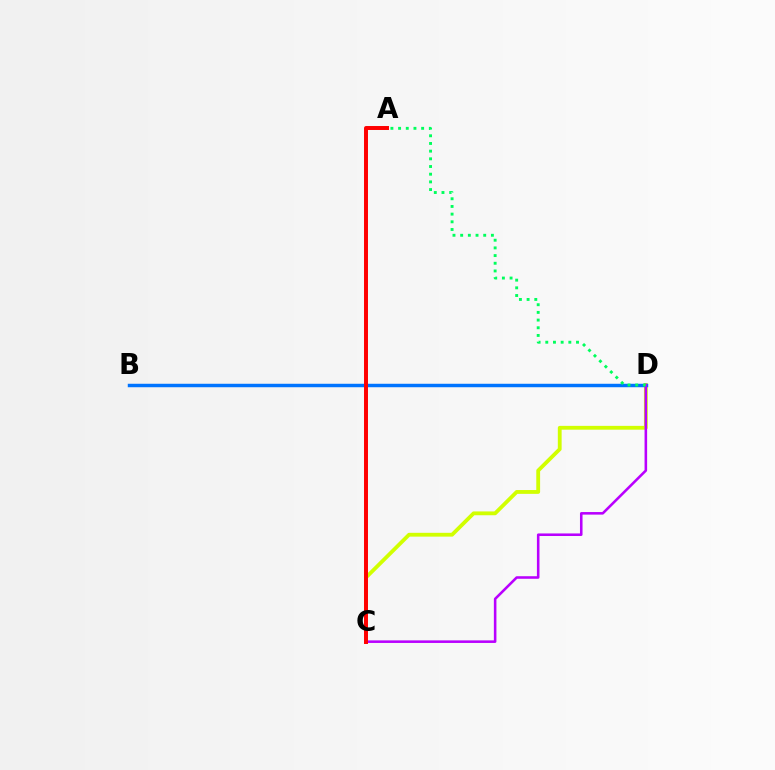{('C', 'D'): [{'color': '#d1ff00', 'line_style': 'solid', 'thickness': 2.74}, {'color': '#b900ff', 'line_style': 'solid', 'thickness': 1.85}], ('B', 'D'): [{'color': '#0074ff', 'line_style': 'solid', 'thickness': 2.49}], ('A', 'C'): [{'color': '#ff0000', 'line_style': 'solid', 'thickness': 2.85}], ('A', 'D'): [{'color': '#00ff5c', 'line_style': 'dotted', 'thickness': 2.09}]}